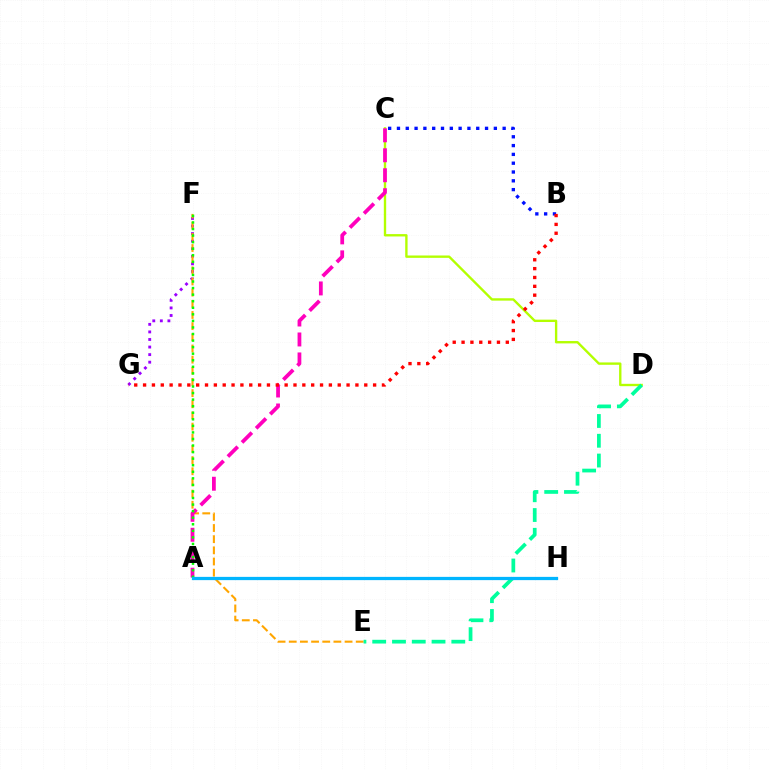{('C', 'D'): [{'color': '#b3ff00', 'line_style': 'solid', 'thickness': 1.7}], ('F', 'G'): [{'color': '#9b00ff', 'line_style': 'dotted', 'thickness': 2.06}], ('E', 'F'): [{'color': '#ffa500', 'line_style': 'dashed', 'thickness': 1.52}], ('B', 'C'): [{'color': '#0010ff', 'line_style': 'dotted', 'thickness': 2.39}], ('A', 'C'): [{'color': '#ff00bd', 'line_style': 'dashed', 'thickness': 2.71}], ('A', 'F'): [{'color': '#08ff00', 'line_style': 'dotted', 'thickness': 1.78}], ('D', 'E'): [{'color': '#00ff9d', 'line_style': 'dashed', 'thickness': 2.69}], ('B', 'G'): [{'color': '#ff0000', 'line_style': 'dotted', 'thickness': 2.4}], ('A', 'H'): [{'color': '#00b5ff', 'line_style': 'solid', 'thickness': 2.34}]}